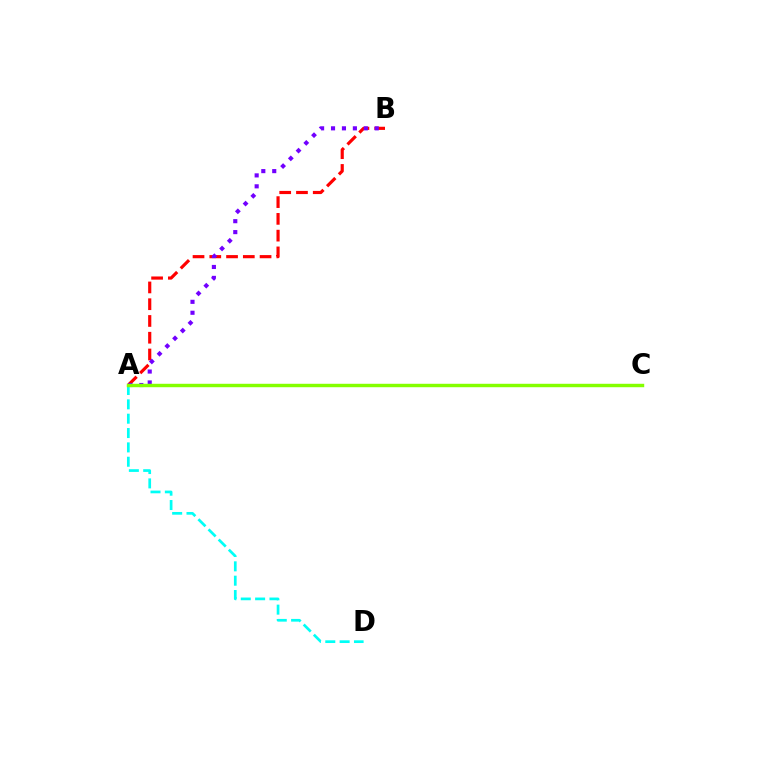{('A', 'B'): [{'color': '#ff0000', 'line_style': 'dashed', 'thickness': 2.28}, {'color': '#7200ff', 'line_style': 'dotted', 'thickness': 2.97}], ('A', 'D'): [{'color': '#00fff6', 'line_style': 'dashed', 'thickness': 1.95}], ('A', 'C'): [{'color': '#84ff00', 'line_style': 'solid', 'thickness': 2.48}]}